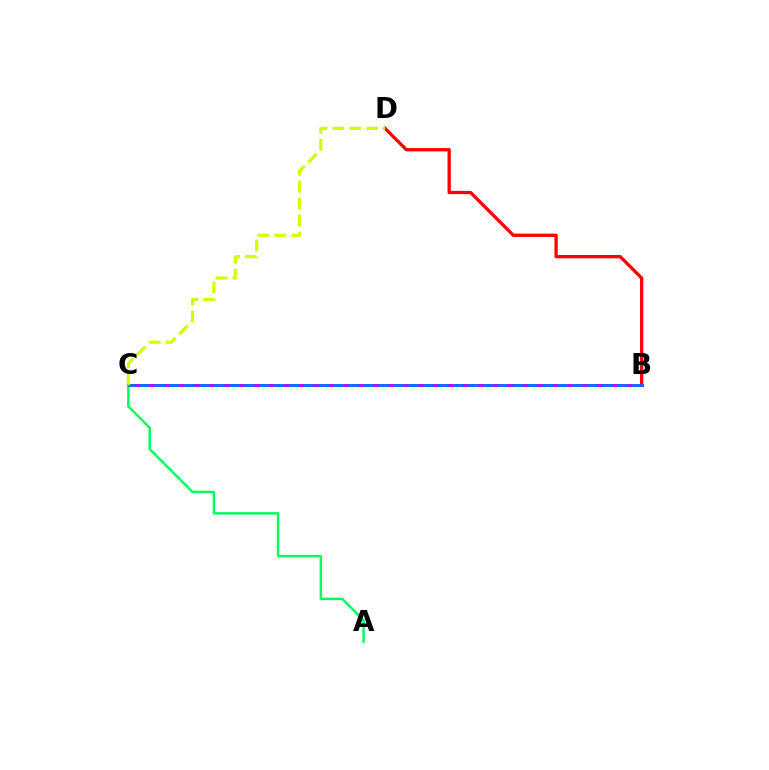{('B', 'D'): [{'color': '#ff0000', 'line_style': 'solid', 'thickness': 2.37}], ('B', 'C'): [{'color': '#b900ff', 'line_style': 'solid', 'thickness': 2.09}, {'color': '#0074ff', 'line_style': 'dashed', 'thickness': 2.03}], ('A', 'C'): [{'color': '#00ff5c', 'line_style': 'solid', 'thickness': 1.75}], ('C', 'D'): [{'color': '#d1ff00', 'line_style': 'dashed', 'thickness': 2.3}]}